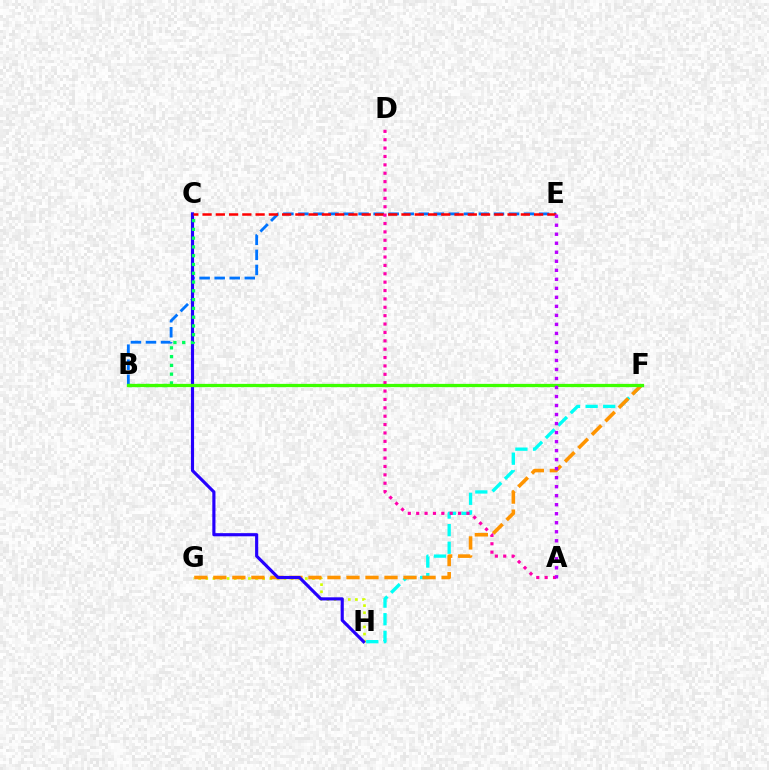{('G', 'H'): [{'color': '#d1ff00', 'line_style': 'dotted', 'thickness': 1.93}], ('F', 'H'): [{'color': '#00fff6', 'line_style': 'dashed', 'thickness': 2.39}], ('B', 'E'): [{'color': '#0074ff', 'line_style': 'dashed', 'thickness': 2.04}], ('F', 'G'): [{'color': '#ff9400', 'line_style': 'dashed', 'thickness': 2.58}], ('C', 'H'): [{'color': '#2500ff', 'line_style': 'solid', 'thickness': 2.26}], ('B', 'C'): [{'color': '#00ff5c', 'line_style': 'dotted', 'thickness': 2.39}], ('C', 'E'): [{'color': '#ff0000', 'line_style': 'dashed', 'thickness': 1.8}], ('A', 'D'): [{'color': '#ff00ac', 'line_style': 'dotted', 'thickness': 2.28}], ('B', 'F'): [{'color': '#3dff00', 'line_style': 'solid', 'thickness': 2.35}], ('A', 'E'): [{'color': '#b900ff', 'line_style': 'dotted', 'thickness': 2.45}]}